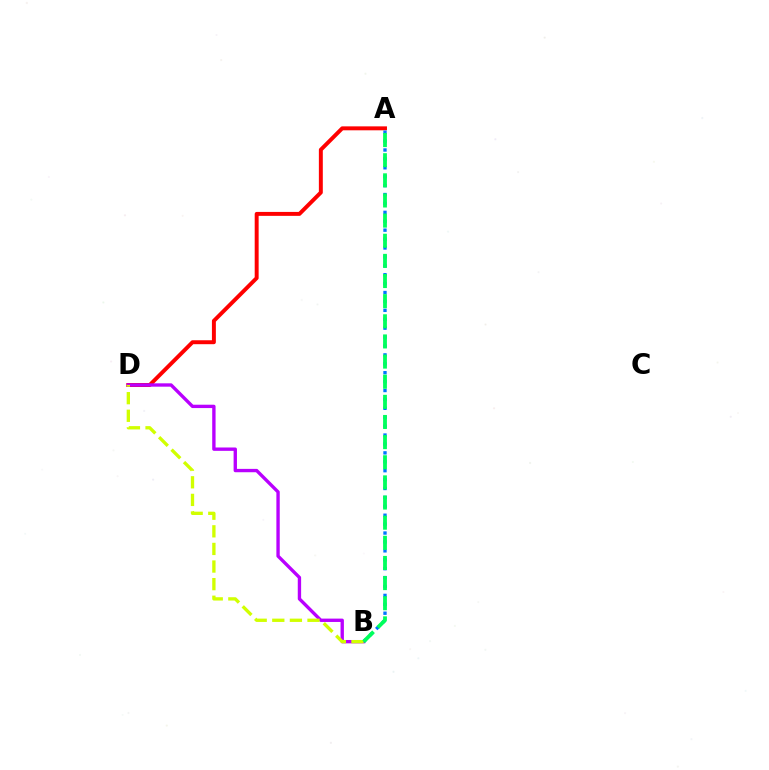{('A', 'D'): [{'color': '#ff0000', 'line_style': 'solid', 'thickness': 2.84}], ('B', 'D'): [{'color': '#b900ff', 'line_style': 'solid', 'thickness': 2.42}, {'color': '#d1ff00', 'line_style': 'dashed', 'thickness': 2.39}], ('A', 'B'): [{'color': '#0074ff', 'line_style': 'dotted', 'thickness': 2.42}, {'color': '#00ff5c', 'line_style': 'dashed', 'thickness': 2.74}]}